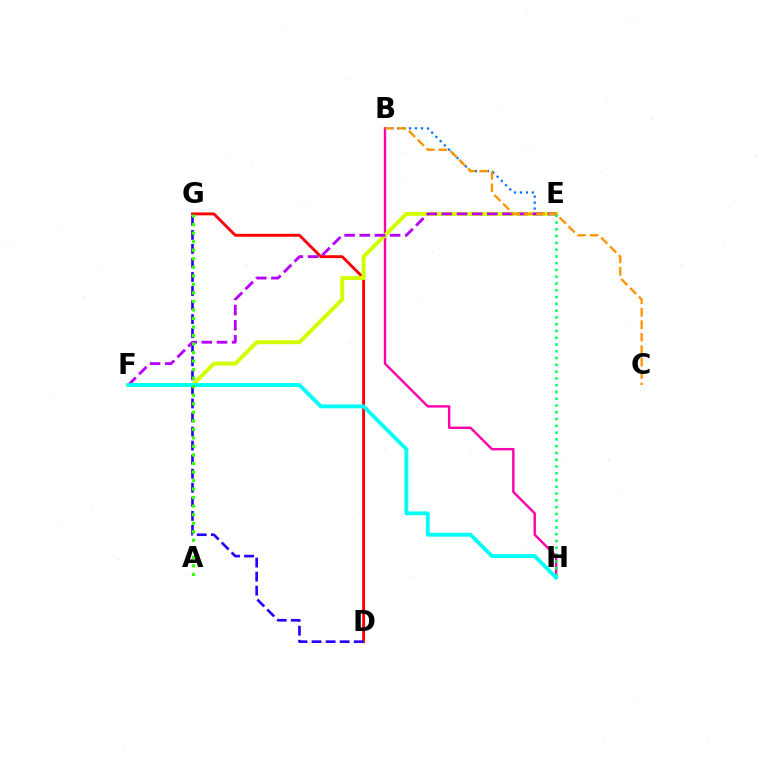{('B', 'E'): [{'color': '#0074ff', 'line_style': 'dotted', 'thickness': 1.62}], ('B', 'H'): [{'color': '#ff00ac', 'line_style': 'solid', 'thickness': 1.73}], ('D', 'G'): [{'color': '#ff0000', 'line_style': 'solid', 'thickness': 2.07}, {'color': '#2500ff', 'line_style': 'dashed', 'thickness': 1.91}], ('E', 'F'): [{'color': '#d1ff00', 'line_style': 'solid', 'thickness': 2.85}, {'color': '#b900ff', 'line_style': 'dashed', 'thickness': 2.06}], ('B', 'C'): [{'color': '#ff9400', 'line_style': 'dashed', 'thickness': 1.69}], ('E', 'H'): [{'color': '#00ff5c', 'line_style': 'dotted', 'thickness': 1.84}], ('F', 'H'): [{'color': '#00fff6', 'line_style': 'solid', 'thickness': 2.76}], ('A', 'G'): [{'color': '#3dff00', 'line_style': 'dotted', 'thickness': 2.32}]}